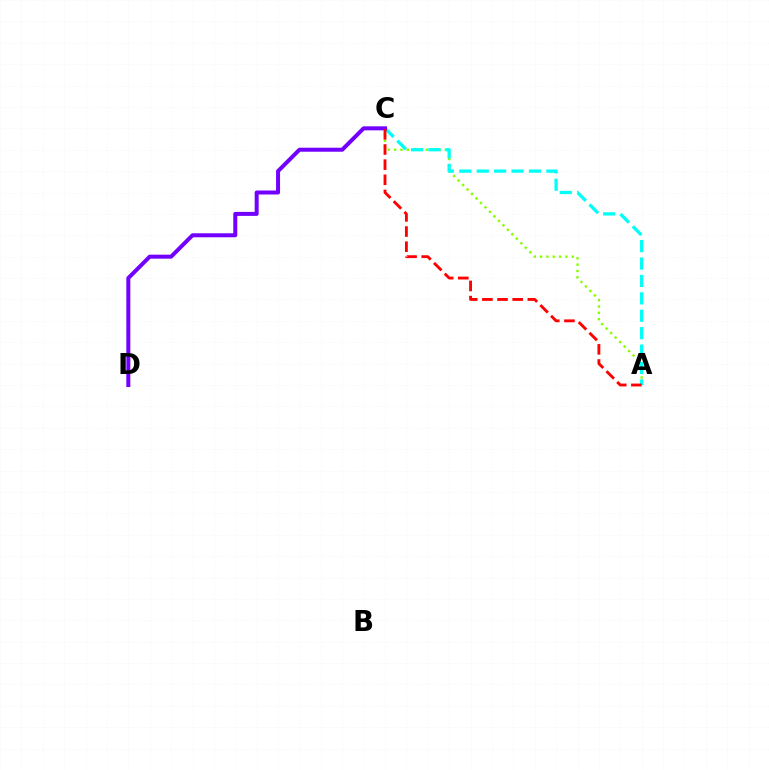{('A', 'C'): [{'color': '#84ff00', 'line_style': 'dotted', 'thickness': 1.72}, {'color': '#00fff6', 'line_style': 'dashed', 'thickness': 2.37}, {'color': '#ff0000', 'line_style': 'dashed', 'thickness': 2.06}], ('C', 'D'): [{'color': '#7200ff', 'line_style': 'solid', 'thickness': 2.88}]}